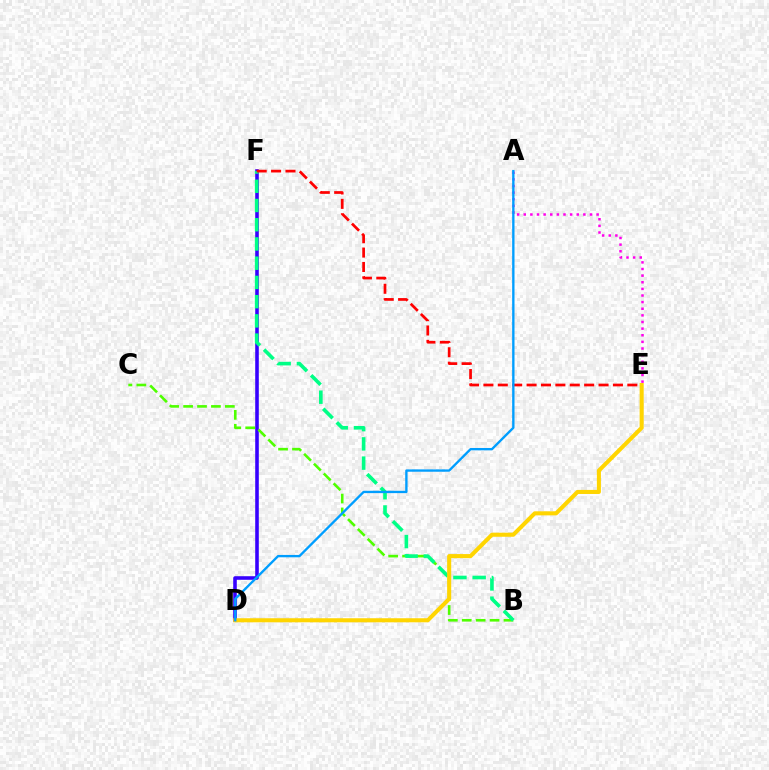{('D', 'F'): [{'color': '#3700ff', 'line_style': 'solid', 'thickness': 2.57}], ('B', 'C'): [{'color': '#4fff00', 'line_style': 'dashed', 'thickness': 1.89}], ('B', 'F'): [{'color': '#00ff86', 'line_style': 'dashed', 'thickness': 2.61}], ('D', 'E'): [{'color': '#ffd500', 'line_style': 'solid', 'thickness': 2.93}], ('A', 'E'): [{'color': '#ff00ed', 'line_style': 'dotted', 'thickness': 1.8}], ('E', 'F'): [{'color': '#ff0000', 'line_style': 'dashed', 'thickness': 1.96}], ('A', 'D'): [{'color': '#009eff', 'line_style': 'solid', 'thickness': 1.69}]}